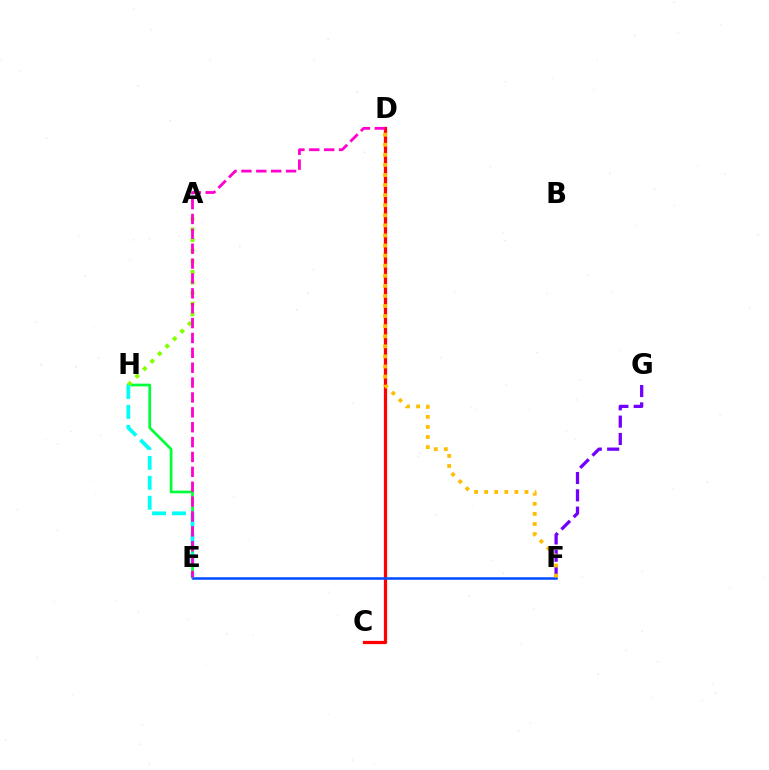{('E', 'H'): [{'color': '#00ff39', 'line_style': 'solid', 'thickness': 1.95}, {'color': '#00fff6', 'line_style': 'dashed', 'thickness': 2.71}], ('A', 'H'): [{'color': '#84ff00', 'line_style': 'dotted', 'thickness': 2.88}], ('C', 'D'): [{'color': '#ff0000', 'line_style': 'solid', 'thickness': 2.34}], ('E', 'F'): [{'color': '#004bff', 'line_style': 'solid', 'thickness': 1.82}], ('F', 'G'): [{'color': '#7200ff', 'line_style': 'dashed', 'thickness': 2.35}], ('D', 'E'): [{'color': '#ff00cf', 'line_style': 'dashed', 'thickness': 2.02}], ('D', 'F'): [{'color': '#ffbd00', 'line_style': 'dotted', 'thickness': 2.74}]}